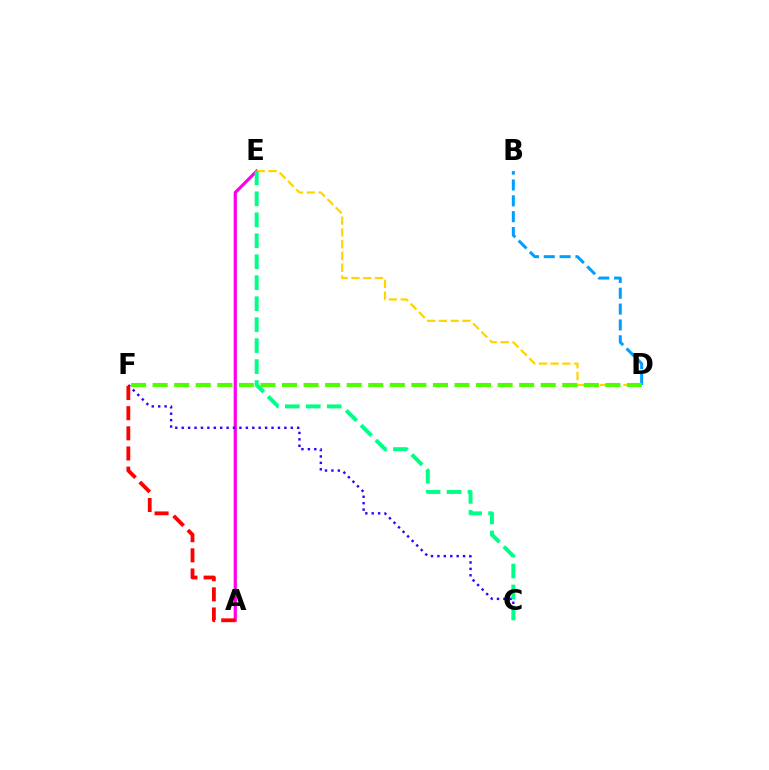{('A', 'E'): [{'color': '#ff00ed', 'line_style': 'solid', 'thickness': 2.3}], ('B', 'D'): [{'color': '#009eff', 'line_style': 'dashed', 'thickness': 2.15}], ('C', 'F'): [{'color': '#3700ff', 'line_style': 'dotted', 'thickness': 1.74}], ('D', 'E'): [{'color': '#ffd500', 'line_style': 'dashed', 'thickness': 1.6}], ('D', 'F'): [{'color': '#4fff00', 'line_style': 'dashed', 'thickness': 2.93}], ('C', 'E'): [{'color': '#00ff86', 'line_style': 'dashed', 'thickness': 2.85}], ('A', 'F'): [{'color': '#ff0000', 'line_style': 'dashed', 'thickness': 2.74}]}